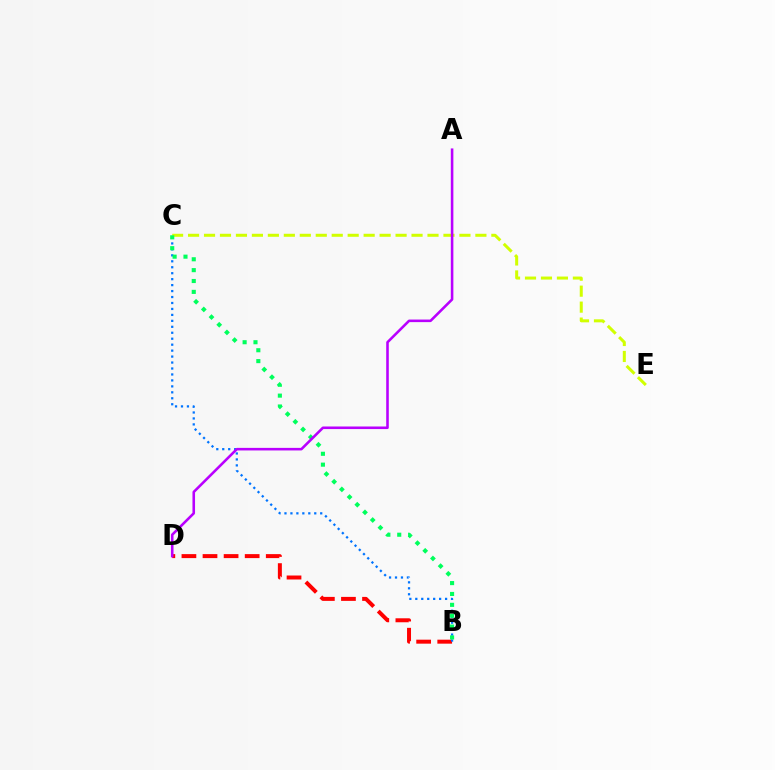{('B', 'D'): [{'color': '#ff0000', 'line_style': 'dashed', 'thickness': 2.86}], ('C', 'E'): [{'color': '#d1ff00', 'line_style': 'dashed', 'thickness': 2.17}], ('B', 'C'): [{'color': '#0074ff', 'line_style': 'dotted', 'thickness': 1.62}, {'color': '#00ff5c', 'line_style': 'dotted', 'thickness': 2.95}], ('A', 'D'): [{'color': '#b900ff', 'line_style': 'solid', 'thickness': 1.85}]}